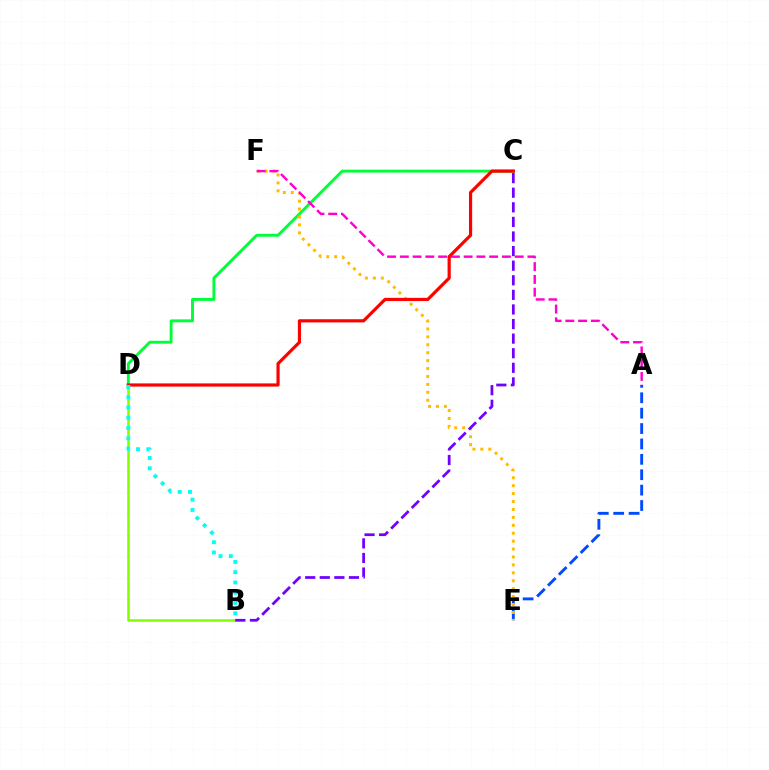{('C', 'D'): [{'color': '#00ff39', 'line_style': 'solid', 'thickness': 2.09}, {'color': '#ff0000', 'line_style': 'solid', 'thickness': 2.3}], ('A', 'E'): [{'color': '#004bff', 'line_style': 'dashed', 'thickness': 2.09}], ('B', 'D'): [{'color': '#84ff00', 'line_style': 'solid', 'thickness': 1.85}, {'color': '#00fff6', 'line_style': 'dotted', 'thickness': 2.79}], ('E', 'F'): [{'color': '#ffbd00', 'line_style': 'dotted', 'thickness': 2.15}], ('B', 'C'): [{'color': '#7200ff', 'line_style': 'dashed', 'thickness': 1.98}], ('A', 'F'): [{'color': '#ff00cf', 'line_style': 'dashed', 'thickness': 1.73}]}